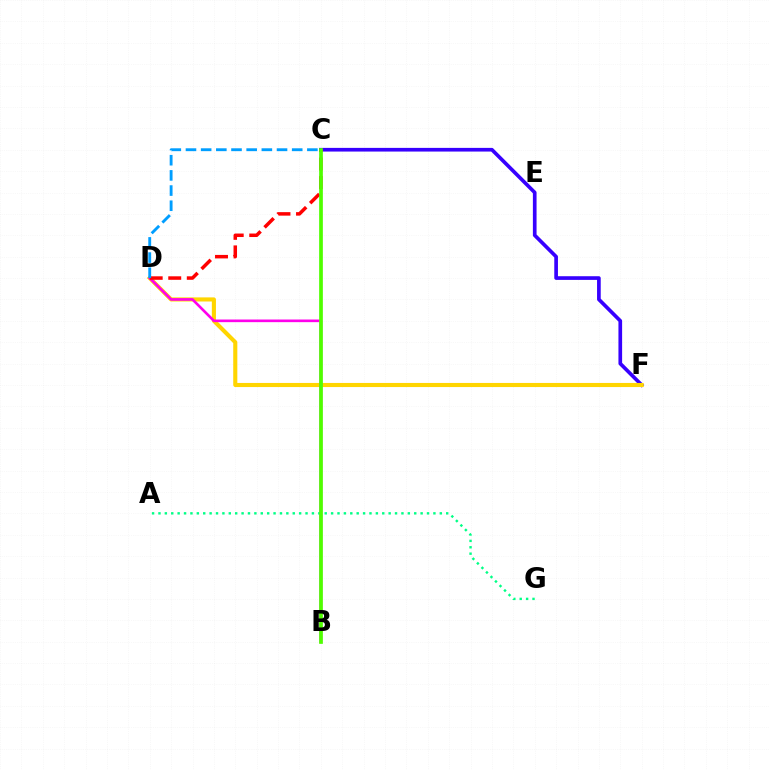{('C', 'F'): [{'color': '#3700ff', 'line_style': 'solid', 'thickness': 2.65}], ('D', 'F'): [{'color': '#ffd500', 'line_style': 'solid', 'thickness': 2.96}], ('B', 'D'): [{'color': '#ff00ed', 'line_style': 'solid', 'thickness': 1.9}], ('C', 'D'): [{'color': '#ff0000', 'line_style': 'dashed', 'thickness': 2.52}, {'color': '#009eff', 'line_style': 'dashed', 'thickness': 2.06}], ('A', 'G'): [{'color': '#00ff86', 'line_style': 'dotted', 'thickness': 1.74}], ('B', 'C'): [{'color': '#4fff00', 'line_style': 'solid', 'thickness': 2.67}]}